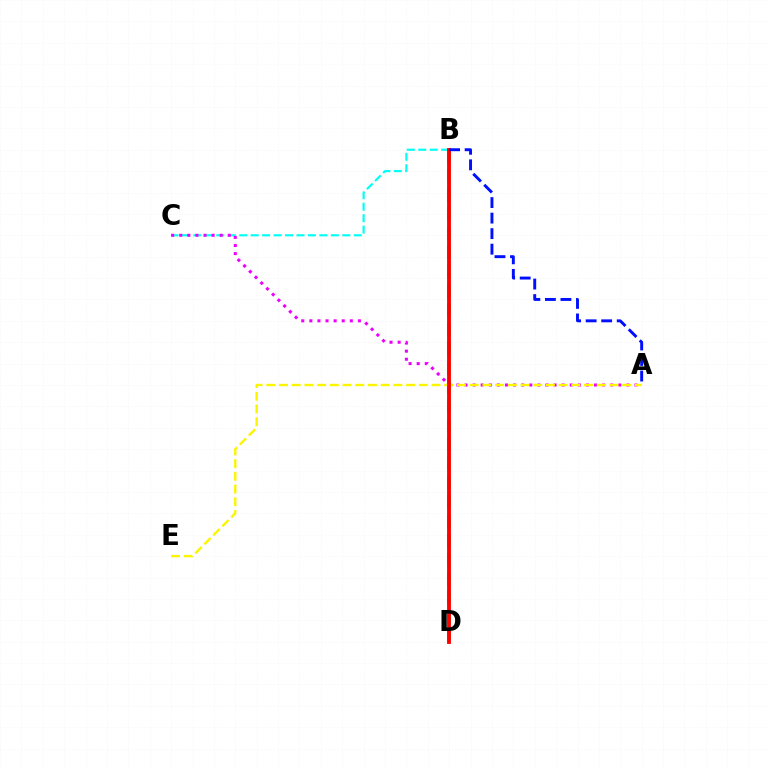{('B', 'C'): [{'color': '#00fff6', 'line_style': 'dashed', 'thickness': 1.56}], ('B', 'D'): [{'color': '#08ff00', 'line_style': 'dashed', 'thickness': 2.61}, {'color': '#ff0000', 'line_style': 'solid', 'thickness': 2.77}], ('A', 'C'): [{'color': '#ee00ff', 'line_style': 'dotted', 'thickness': 2.2}], ('A', 'E'): [{'color': '#fcf500', 'line_style': 'dashed', 'thickness': 1.73}], ('A', 'B'): [{'color': '#0010ff', 'line_style': 'dashed', 'thickness': 2.11}]}